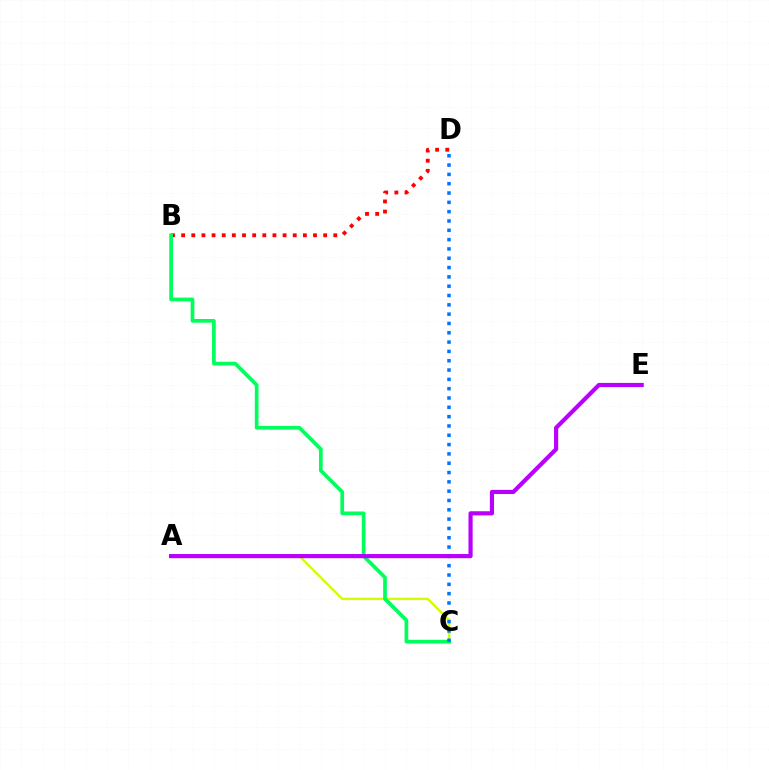{('A', 'C'): [{'color': '#d1ff00', 'line_style': 'solid', 'thickness': 1.73}], ('B', 'D'): [{'color': '#ff0000', 'line_style': 'dotted', 'thickness': 2.76}], ('B', 'C'): [{'color': '#00ff5c', 'line_style': 'solid', 'thickness': 2.67}], ('C', 'D'): [{'color': '#0074ff', 'line_style': 'dotted', 'thickness': 2.53}], ('A', 'E'): [{'color': '#b900ff', 'line_style': 'solid', 'thickness': 3.0}]}